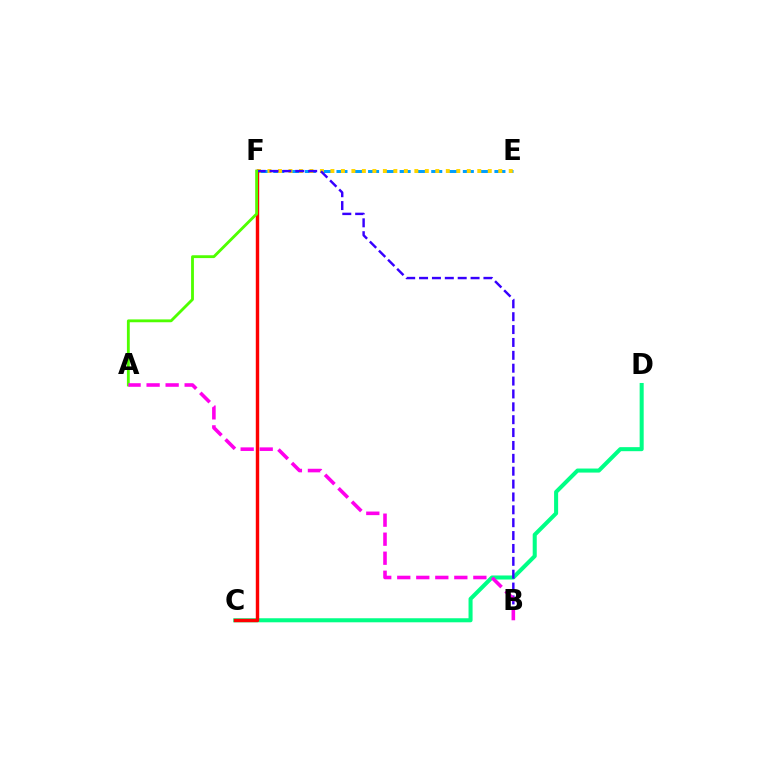{('E', 'F'): [{'color': '#009eff', 'line_style': 'dashed', 'thickness': 2.15}, {'color': '#ffd500', 'line_style': 'dotted', 'thickness': 2.85}], ('C', 'D'): [{'color': '#00ff86', 'line_style': 'solid', 'thickness': 2.91}], ('C', 'F'): [{'color': '#ff0000', 'line_style': 'solid', 'thickness': 2.46}], ('B', 'F'): [{'color': '#3700ff', 'line_style': 'dashed', 'thickness': 1.75}], ('A', 'F'): [{'color': '#4fff00', 'line_style': 'solid', 'thickness': 2.04}], ('A', 'B'): [{'color': '#ff00ed', 'line_style': 'dashed', 'thickness': 2.58}]}